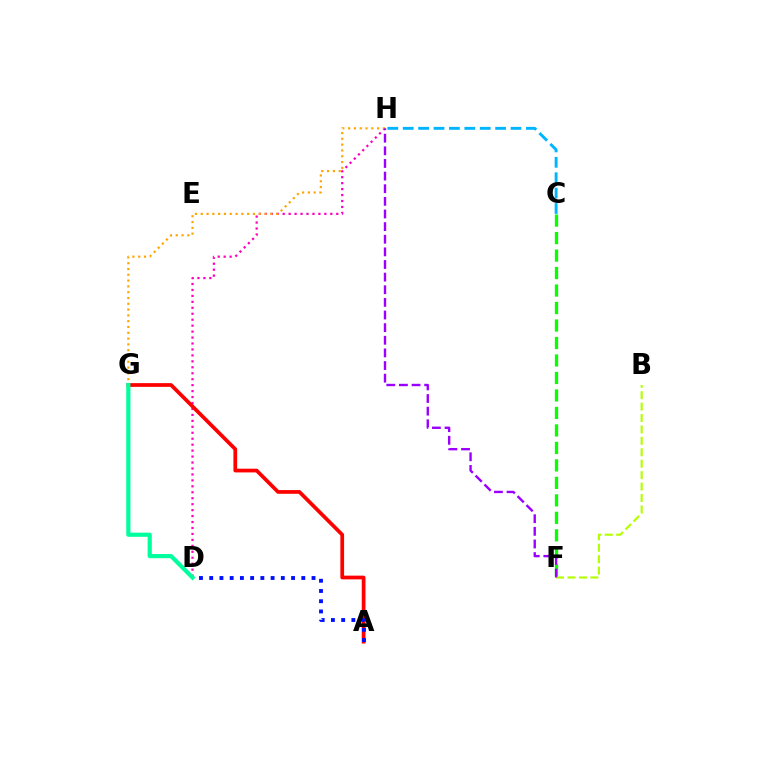{('D', 'H'): [{'color': '#ff00bd', 'line_style': 'dotted', 'thickness': 1.62}], ('A', 'G'): [{'color': '#ff0000', 'line_style': 'solid', 'thickness': 2.68}], ('C', 'F'): [{'color': '#08ff00', 'line_style': 'dashed', 'thickness': 2.38}], ('G', 'H'): [{'color': '#ffa500', 'line_style': 'dotted', 'thickness': 1.58}], ('B', 'F'): [{'color': '#b3ff00', 'line_style': 'dashed', 'thickness': 1.55}], ('C', 'H'): [{'color': '#00b5ff', 'line_style': 'dashed', 'thickness': 2.09}], ('F', 'H'): [{'color': '#9b00ff', 'line_style': 'dashed', 'thickness': 1.72}], ('A', 'D'): [{'color': '#0010ff', 'line_style': 'dotted', 'thickness': 2.78}], ('D', 'G'): [{'color': '#00ff9d', 'line_style': 'solid', 'thickness': 3.0}]}